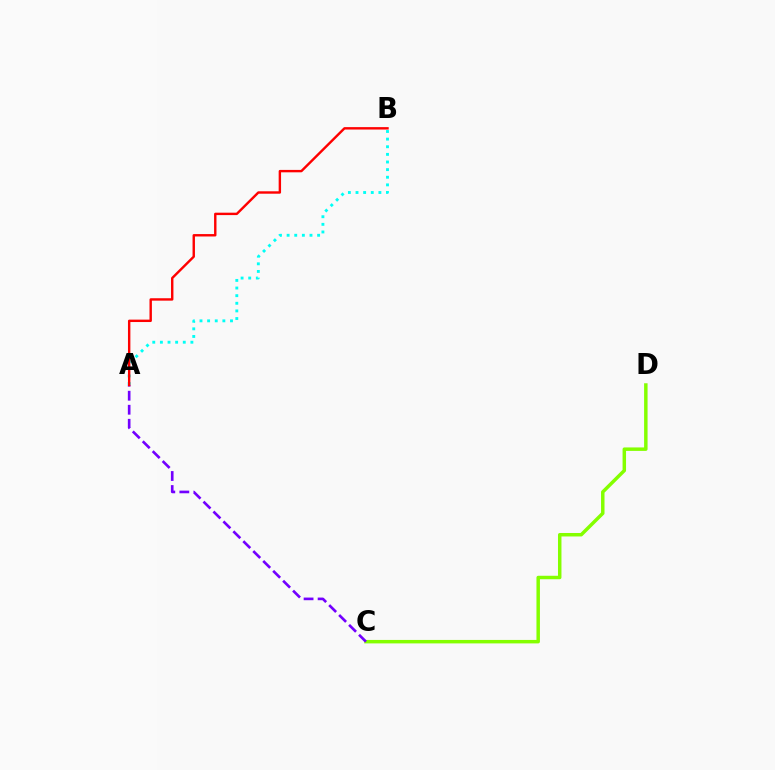{('C', 'D'): [{'color': '#84ff00', 'line_style': 'solid', 'thickness': 2.5}], ('A', 'B'): [{'color': '#00fff6', 'line_style': 'dotted', 'thickness': 2.07}, {'color': '#ff0000', 'line_style': 'solid', 'thickness': 1.73}], ('A', 'C'): [{'color': '#7200ff', 'line_style': 'dashed', 'thickness': 1.91}]}